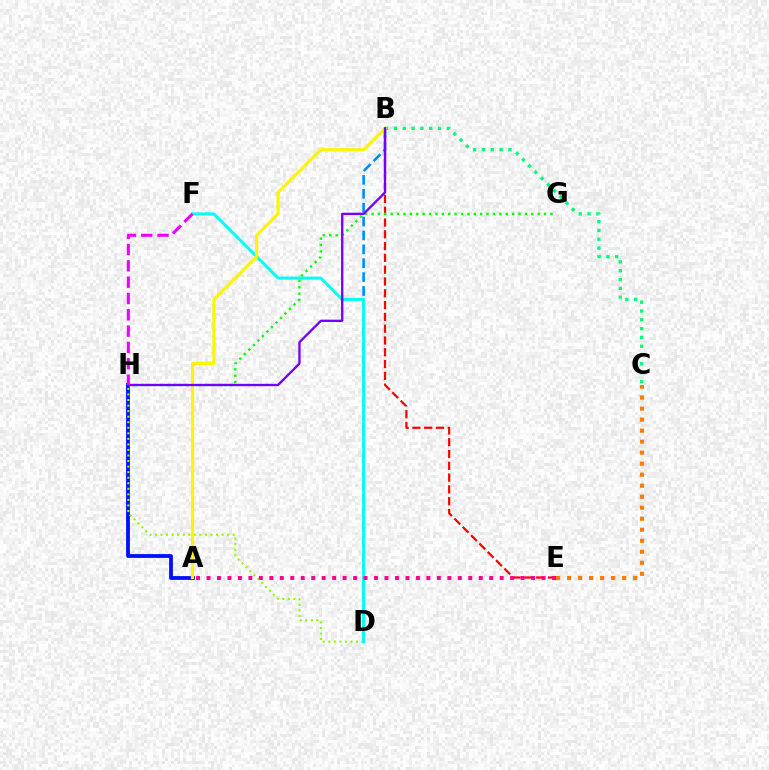{('B', 'D'): [{'color': '#008cff', 'line_style': 'dashed', 'thickness': 1.89}], ('A', 'H'): [{'color': '#0010ff', 'line_style': 'solid', 'thickness': 2.74}], ('B', 'E'): [{'color': '#ff0000', 'line_style': 'dashed', 'thickness': 1.6}], ('D', 'H'): [{'color': '#84ff00', 'line_style': 'dotted', 'thickness': 1.51}], ('D', 'F'): [{'color': '#00fff6', 'line_style': 'solid', 'thickness': 2.16}], ('A', 'E'): [{'color': '#ff0094', 'line_style': 'dotted', 'thickness': 2.84}], ('C', 'E'): [{'color': '#ff7c00', 'line_style': 'dotted', 'thickness': 2.99}], ('B', 'C'): [{'color': '#00ff74', 'line_style': 'dotted', 'thickness': 2.39}], ('G', 'H'): [{'color': '#08ff00', 'line_style': 'dotted', 'thickness': 1.74}], ('A', 'B'): [{'color': '#fcf500', 'line_style': 'solid', 'thickness': 2.26}], ('B', 'H'): [{'color': '#7200ff', 'line_style': 'solid', 'thickness': 1.68}], ('F', 'H'): [{'color': '#ee00ff', 'line_style': 'dashed', 'thickness': 2.22}]}